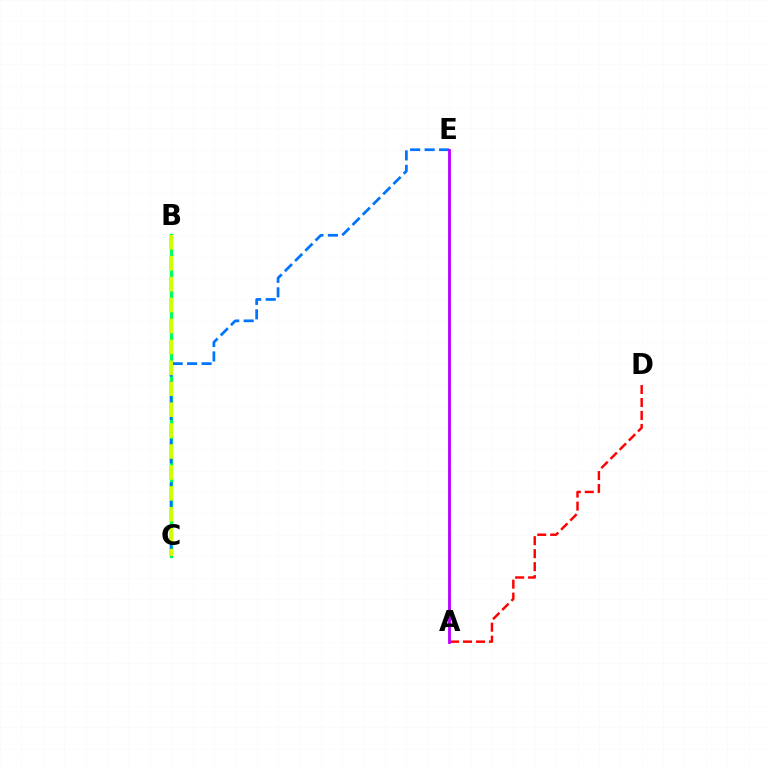{('A', 'D'): [{'color': '#ff0000', 'line_style': 'dashed', 'thickness': 1.76}], ('B', 'C'): [{'color': '#00ff5c', 'line_style': 'solid', 'thickness': 2.41}, {'color': '#d1ff00', 'line_style': 'dashed', 'thickness': 2.84}], ('C', 'E'): [{'color': '#0074ff', 'line_style': 'dashed', 'thickness': 1.97}], ('A', 'E'): [{'color': '#b900ff', 'line_style': 'solid', 'thickness': 2.03}]}